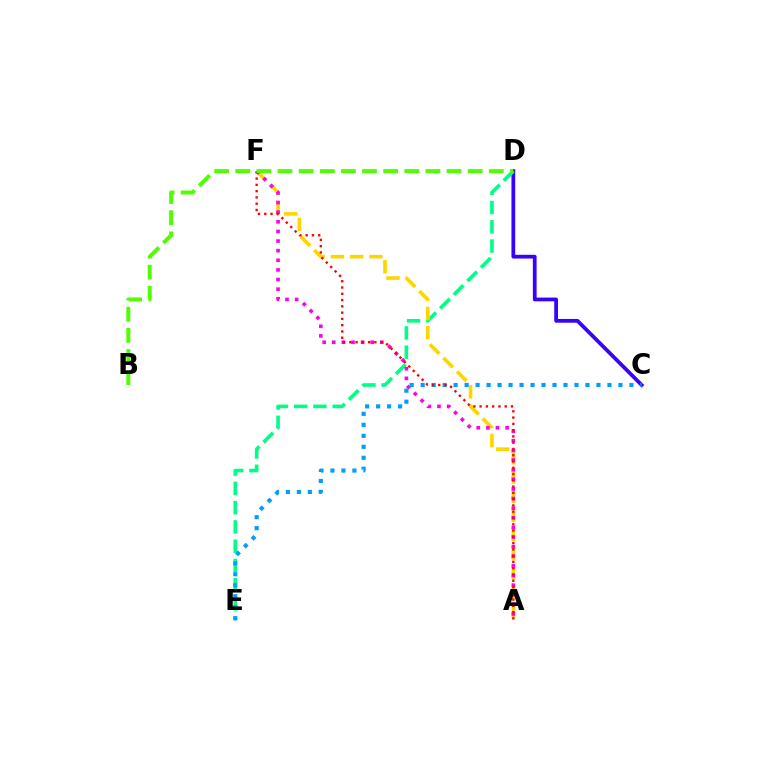{('C', 'D'): [{'color': '#3700ff', 'line_style': 'solid', 'thickness': 2.7}], ('D', 'E'): [{'color': '#00ff86', 'line_style': 'dashed', 'thickness': 2.62}], ('A', 'F'): [{'color': '#ffd500', 'line_style': 'dashed', 'thickness': 2.61}, {'color': '#ff00ed', 'line_style': 'dotted', 'thickness': 2.61}, {'color': '#ff0000', 'line_style': 'dotted', 'thickness': 1.71}], ('C', 'E'): [{'color': '#009eff', 'line_style': 'dotted', 'thickness': 2.99}], ('B', 'D'): [{'color': '#4fff00', 'line_style': 'dashed', 'thickness': 2.87}]}